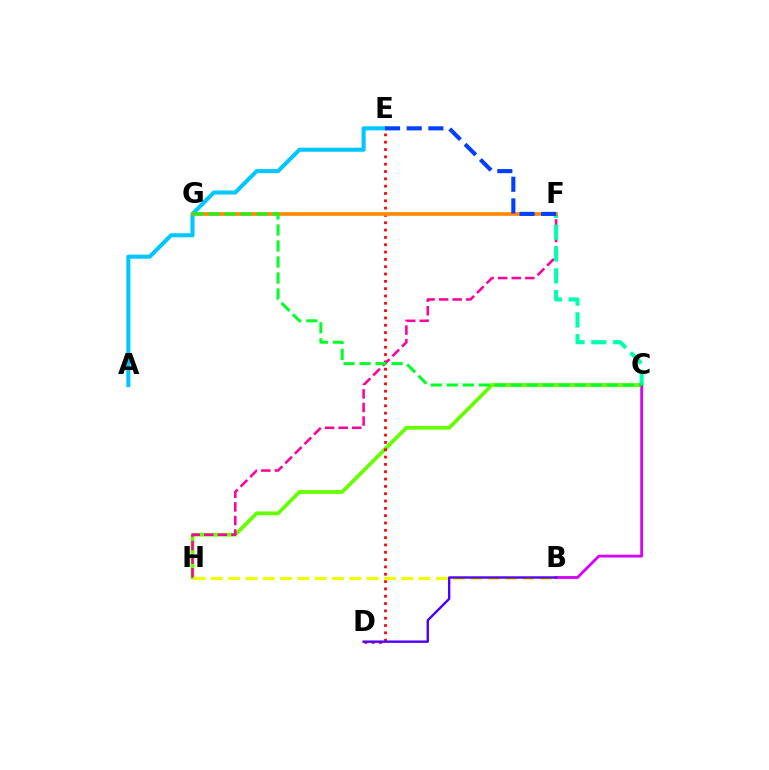{('C', 'H'): [{'color': '#66ff00', 'line_style': 'solid', 'thickness': 2.69}], ('B', 'C'): [{'color': '#d600ff', 'line_style': 'solid', 'thickness': 2.02}], ('D', 'E'): [{'color': '#ff0000', 'line_style': 'dotted', 'thickness': 1.99}], ('F', 'H'): [{'color': '#ff00a0', 'line_style': 'dashed', 'thickness': 1.85}], ('C', 'F'): [{'color': '#00ffaf', 'line_style': 'dashed', 'thickness': 2.96}], ('A', 'E'): [{'color': '#00c7ff', 'line_style': 'solid', 'thickness': 2.93}], ('B', 'H'): [{'color': '#eeff00', 'line_style': 'dashed', 'thickness': 2.35}], ('F', 'G'): [{'color': '#ff8800', 'line_style': 'solid', 'thickness': 2.63}], ('E', 'F'): [{'color': '#003fff', 'line_style': 'dashed', 'thickness': 2.94}], ('B', 'D'): [{'color': '#4f00ff', 'line_style': 'solid', 'thickness': 1.73}], ('C', 'G'): [{'color': '#00ff27', 'line_style': 'dashed', 'thickness': 2.18}]}